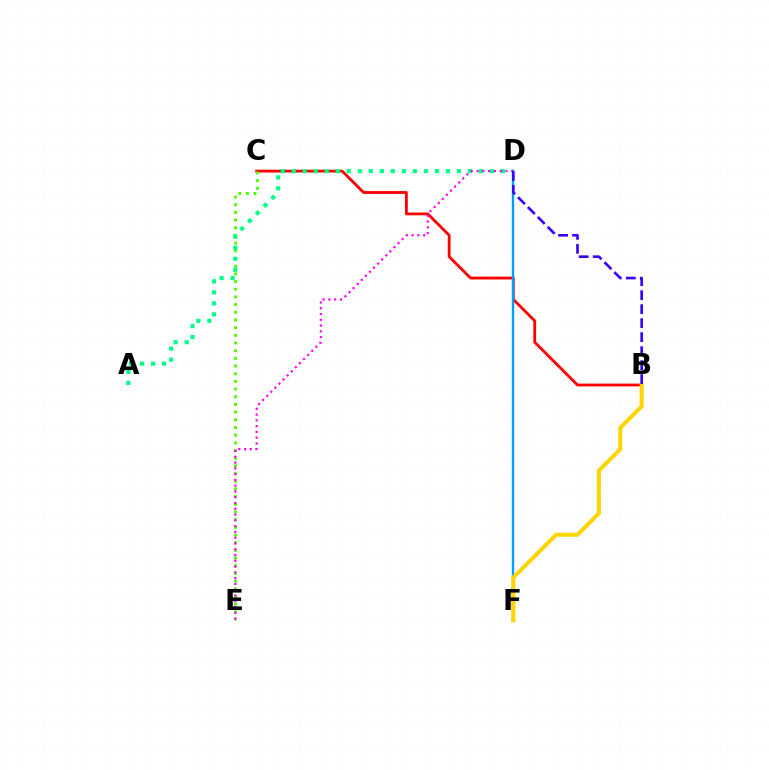{('B', 'C'): [{'color': '#ff0000', 'line_style': 'solid', 'thickness': 2.03}], ('D', 'F'): [{'color': '#009eff', 'line_style': 'solid', 'thickness': 1.72}], ('C', 'E'): [{'color': '#4fff00', 'line_style': 'dotted', 'thickness': 2.09}], ('A', 'D'): [{'color': '#00ff86', 'line_style': 'dotted', 'thickness': 2.99}], ('D', 'E'): [{'color': '#ff00ed', 'line_style': 'dotted', 'thickness': 1.57}], ('B', 'F'): [{'color': '#ffd500', 'line_style': 'solid', 'thickness': 2.91}], ('B', 'D'): [{'color': '#3700ff', 'line_style': 'dashed', 'thickness': 1.9}]}